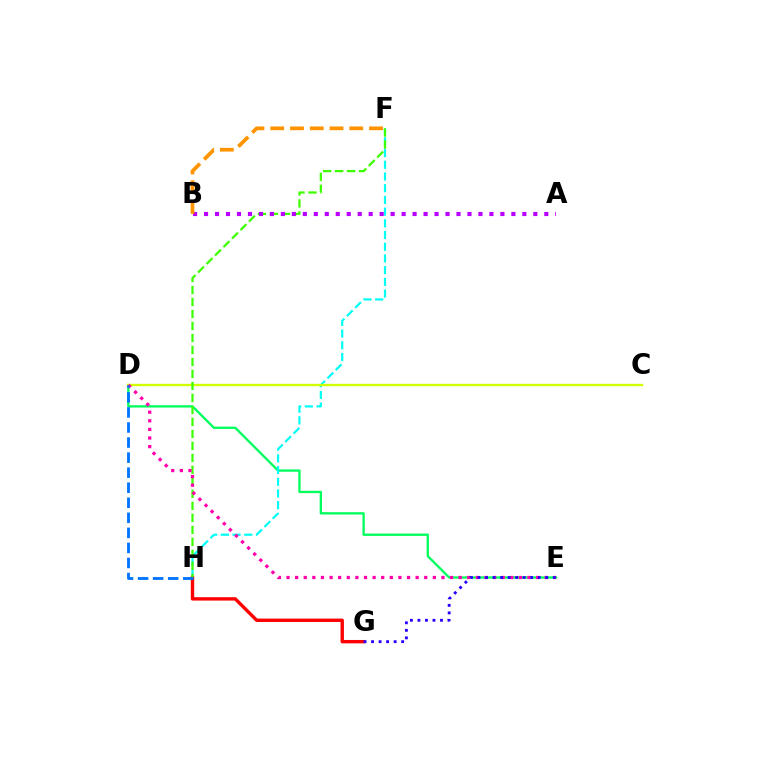{('D', 'E'): [{'color': '#00ff5c', 'line_style': 'solid', 'thickness': 1.67}, {'color': '#ff00ac', 'line_style': 'dotted', 'thickness': 2.34}], ('F', 'H'): [{'color': '#00fff6', 'line_style': 'dashed', 'thickness': 1.59}, {'color': '#3dff00', 'line_style': 'dashed', 'thickness': 1.63}], ('G', 'H'): [{'color': '#ff0000', 'line_style': 'solid', 'thickness': 2.44}], ('C', 'D'): [{'color': '#d1ff00', 'line_style': 'solid', 'thickness': 1.71}], ('A', 'B'): [{'color': '#b900ff', 'line_style': 'dotted', 'thickness': 2.98}], ('B', 'F'): [{'color': '#ff9400', 'line_style': 'dashed', 'thickness': 2.68}], ('D', 'H'): [{'color': '#0074ff', 'line_style': 'dashed', 'thickness': 2.05}], ('E', 'G'): [{'color': '#2500ff', 'line_style': 'dotted', 'thickness': 2.05}]}